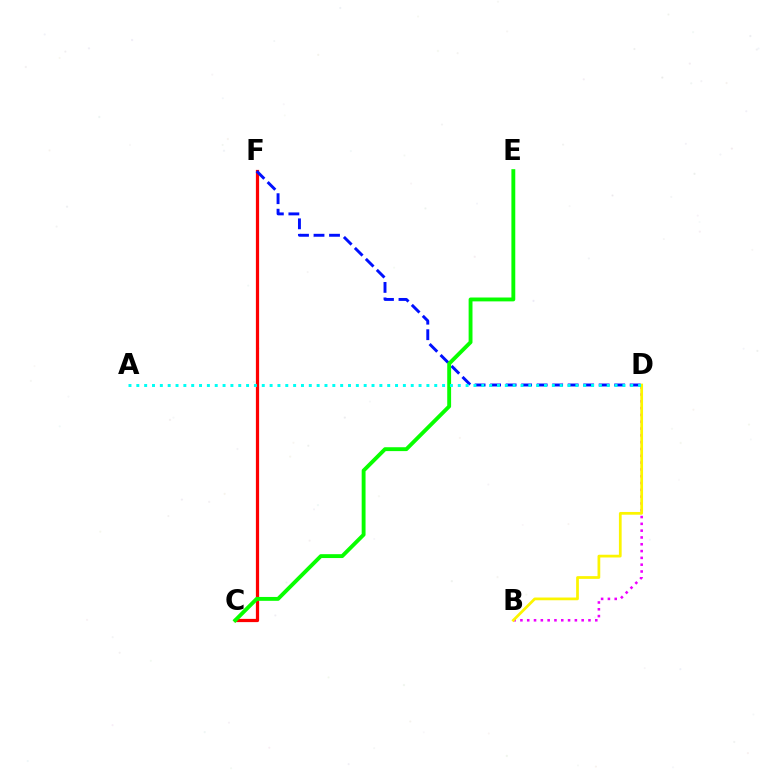{('B', 'D'): [{'color': '#ee00ff', 'line_style': 'dotted', 'thickness': 1.85}, {'color': '#fcf500', 'line_style': 'solid', 'thickness': 1.97}], ('C', 'F'): [{'color': '#ff0000', 'line_style': 'solid', 'thickness': 2.32}], ('D', 'F'): [{'color': '#0010ff', 'line_style': 'dashed', 'thickness': 2.11}], ('C', 'E'): [{'color': '#08ff00', 'line_style': 'solid', 'thickness': 2.79}], ('A', 'D'): [{'color': '#00fff6', 'line_style': 'dotted', 'thickness': 2.13}]}